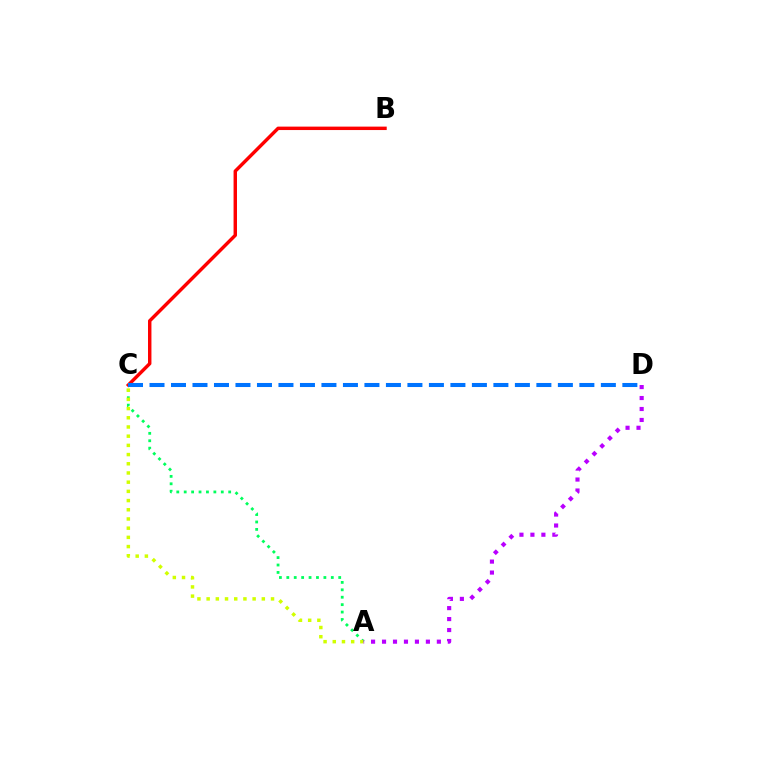{('B', 'C'): [{'color': '#ff0000', 'line_style': 'solid', 'thickness': 2.47}], ('A', 'C'): [{'color': '#00ff5c', 'line_style': 'dotted', 'thickness': 2.01}, {'color': '#d1ff00', 'line_style': 'dotted', 'thickness': 2.5}], ('C', 'D'): [{'color': '#0074ff', 'line_style': 'dashed', 'thickness': 2.92}], ('A', 'D'): [{'color': '#b900ff', 'line_style': 'dotted', 'thickness': 2.98}]}